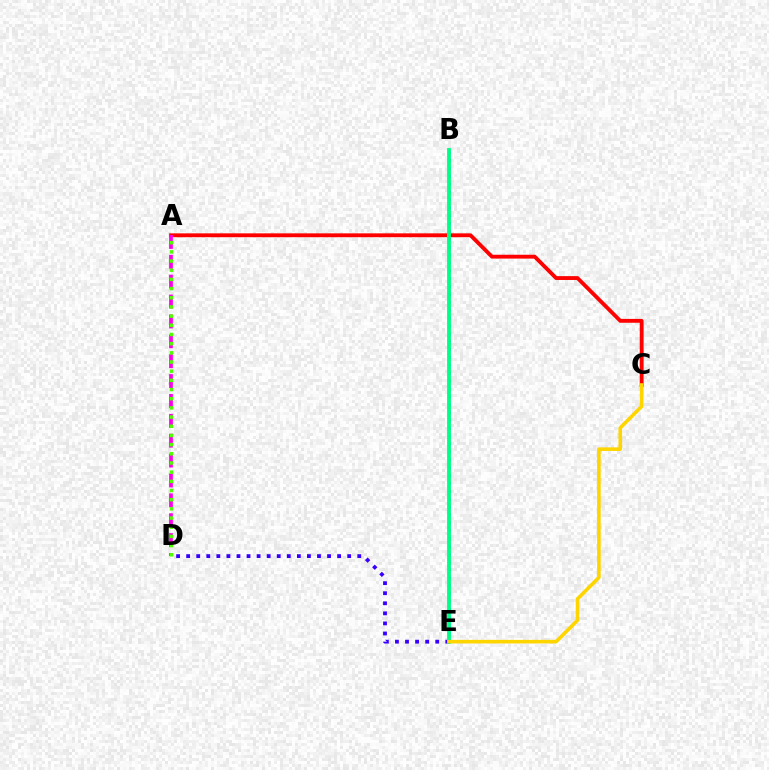{('D', 'E'): [{'color': '#3700ff', 'line_style': 'dotted', 'thickness': 2.73}], ('B', 'E'): [{'color': '#009eff', 'line_style': 'dotted', 'thickness': 2.14}, {'color': '#00ff86', 'line_style': 'solid', 'thickness': 2.77}], ('A', 'C'): [{'color': '#ff0000', 'line_style': 'solid', 'thickness': 2.77}], ('A', 'D'): [{'color': '#ff00ed', 'line_style': 'dashed', 'thickness': 2.7}, {'color': '#4fff00', 'line_style': 'dotted', 'thickness': 2.49}], ('C', 'E'): [{'color': '#ffd500', 'line_style': 'solid', 'thickness': 2.58}]}